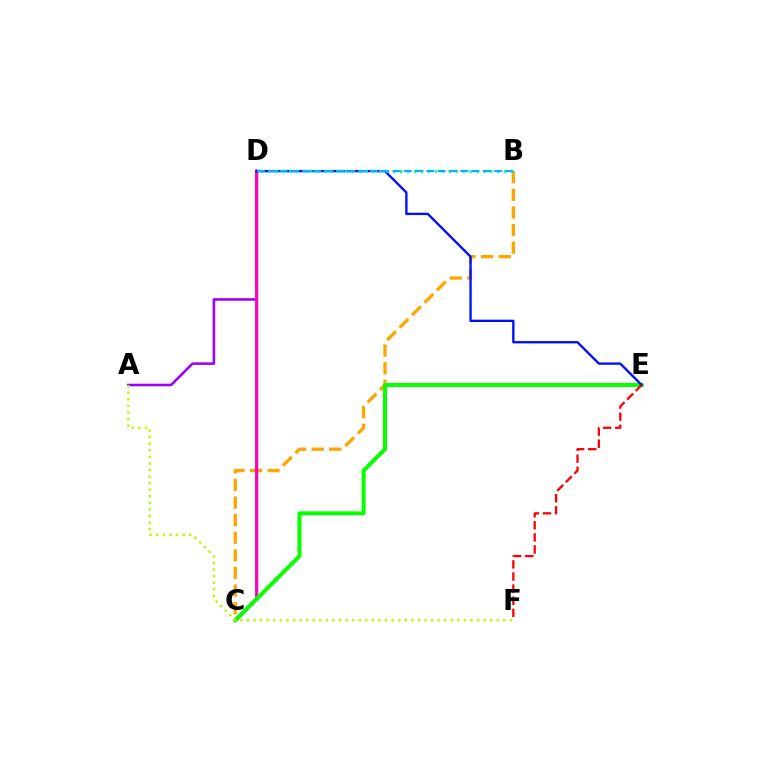{('A', 'D'): [{'color': '#9b00ff', 'line_style': 'solid', 'thickness': 1.86}], ('B', 'C'): [{'color': '#ffa500', 'line_style': 'dashed', 'thickness': 2.39}], ('C', 'D'): [{'color': '#ff00bd', 'line_style': 'solid', 'thickness': 2.29}], ('C', 'E'): [{'color': '#08ff00', 'line_style': 'solid', 'thickness': 2.88}], ('D', 'E'): [{'color': '#0010ff', 'line_style': 'solid', 'thickness': 1.69}], ('E', 'F'): [{'color': '#ff0000', 'line_style': 'dashed', 'thickness': 1.64}], ('B', 'D'): [{'color': '#00ff9d', 'line_style': 'dotted', 'thickness': 1.88}, {'color': '#00b5ff', 'line_style': 'dashed', 'thickness': 1.53}], ('A', 'F'): [{'color': '#b3ff00', 'line_style': 'dotted', 'thickness': 1.79}]}